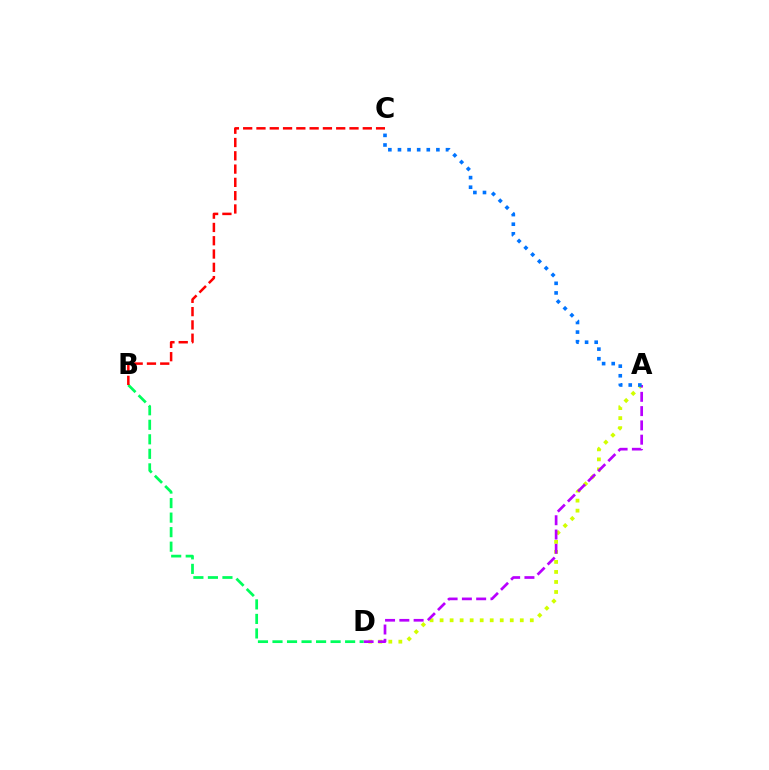{('A', 'D'): [{'color': '#d1ff00', 'line_style': 'dotted', 'thickness': 2.72}, {'color': '#b900ff', 'line_style': 'dashed', 'thickness': 1.94}], ('B', 'D'): [{'color': '#00ff5c', 'line_style': 'dashed', 'thickness': 1.97}], ('A', 'C'): [{'color': '#0074ff', 'line_style': 'dotted', 'thickness': 2.61}], ('B', 'C'): [{'color': '#ff0000', 'line_style': 'dashed', 'thickness': 1.81}]}